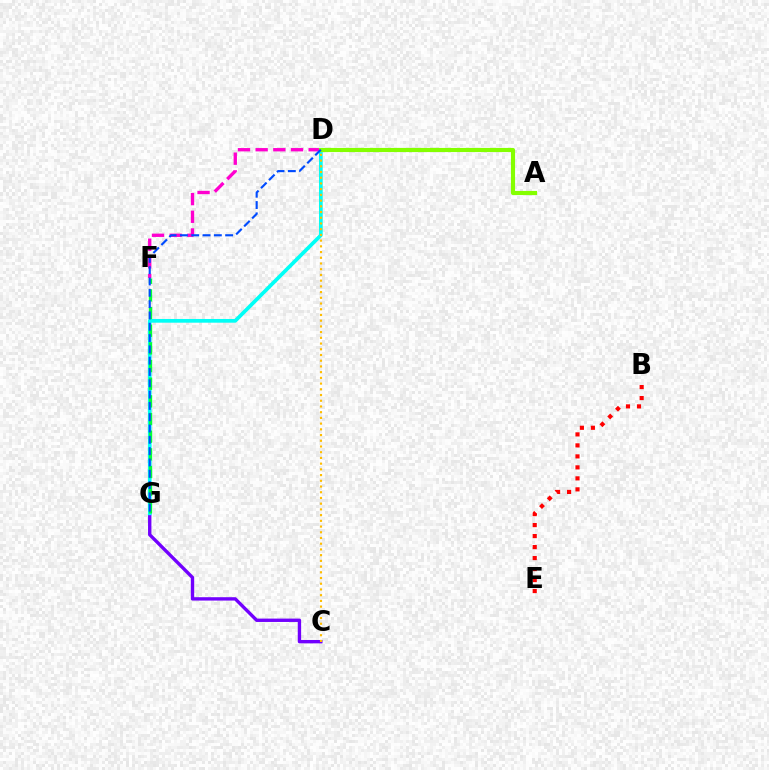{('C', 'G'): [{'color': '#7200ff', 'line_style': 'solid', 'thickness': 2.42}], ('D', 'F'): [{'color': '#ff00cf', 'line_style': 'dashed', 'thickness': 2.4}], ('D', 'G'): [{'color': '#00fff6', 'line_style': 'solid', 'thickness': 2.67}, {'color': '#004bff', 'line_style': 'dashed', 'thickness': 1.54}], ('C', 'D'): [{'color': '#ffbd00', 'line_style': 'dotted', 'thickness': 1.55}], ('F', 'G'): [{'color': '#00ff39', 'line_style': 'dashed', 'thickness': 2.4}], ('A', 'D'): [{'color': '#84ff00', 'line_style': 'solid', 'thickness': 2.98}], ('B', 'E'): [{'color': '#ff0000', 'line_style': 'dotted', 'thickness': 2.99}]}